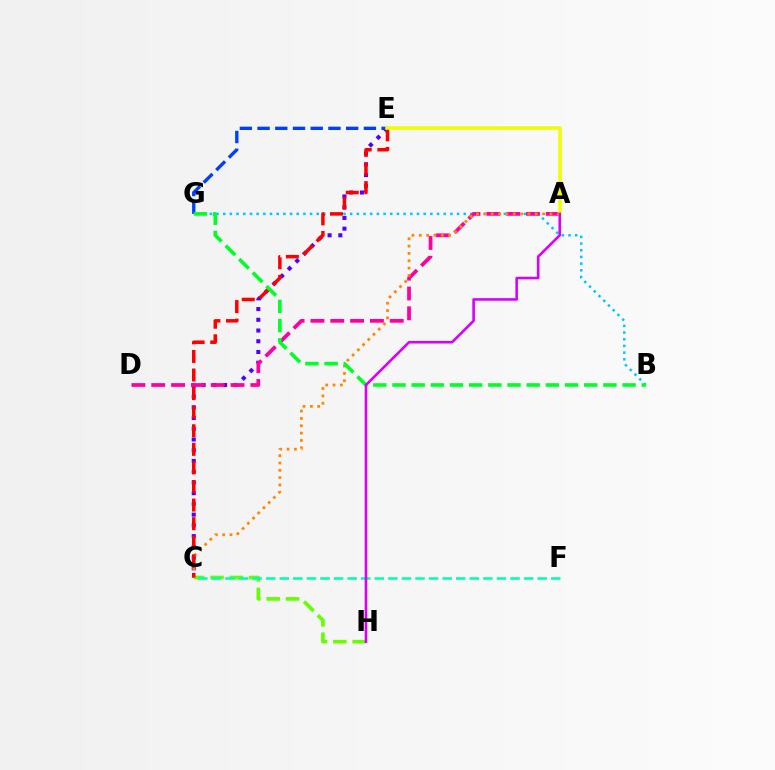{('C', 'E'): [{'color': '#4f00ff', 'line_style': 'dotted', 'thickness': 2.92}, {'color': '#ff0000', 'line_style': 'dashed', 'thickness': 2.52}], ('B', 'G'): [{'color': '#00c7ff', 'line_style': 'dotted', 'thickness': 1.82}, {'color': '#00ff27', 'line_style': 'dashed', 'thickness': 2.6}], ('E', 'G'): [{'color': '#003fff', 'line_style': 'dashed', 'thickness': 2.41}], ('A', 'D'): [{'color': '#ff00a0', 'line_style': 'dashed', 'thickness': 2.69}], ('C', 'H'): [{'color': '#66ff00', 'line_style': 'dashed', 'thickness': 2.63}], ('A', 'C'): [{'color': '#ff8800', 'line_style': 'dotted', 'thickness': 1.99}], ('C', 'F'): [{'color': '#00ffaf', 'line_style': 'dashed', 'thickness': 1.84}], ('A', 'E'): [{'color': '#eeff00', 'line_style': 'solid', 'thickness': 2.56}], ('A', 'H'): [{'color': '#d600ff', 'line_style': 'solid', 'thickness': 1.87}]}